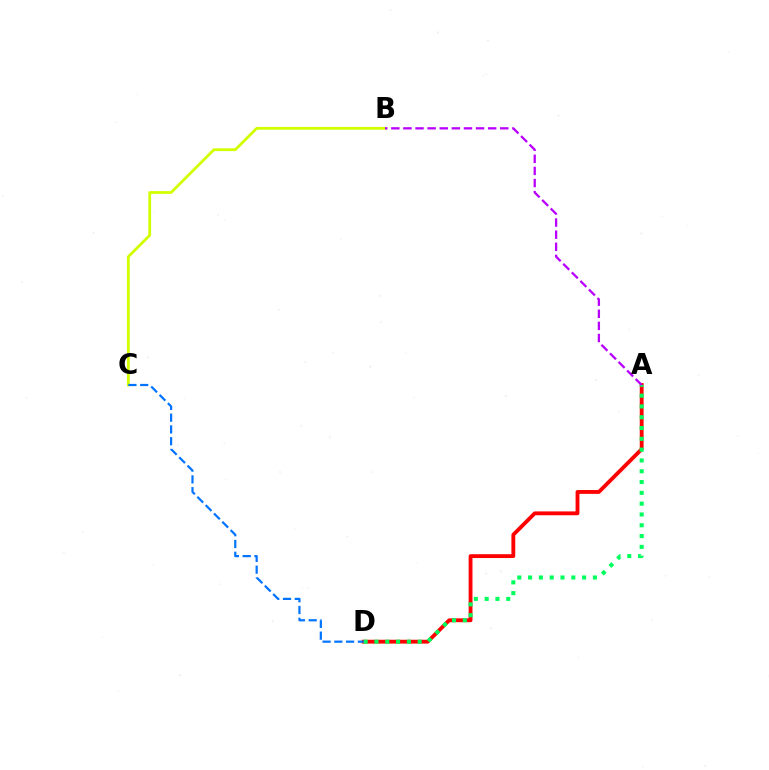{('A', 'D'): [{'color': '#ff0000', 'line_style': 'solid', 'thickness': 2.76}, {'color': '#00ff5c', 'line_style': 'dotted', 'thickness': 2.94}], ('B', 'C'): [{'color': '#d1ff00', 'line_style': 'solid', 'thickness': 2.01}], ('A', 'B'): [{'color': '#b900ff', 'line_style': 'dashed', 'thickness': 1.64}], ('C', 'D'): [{'color': '#0074ff', 'line_style': 'dashed', 'thickness': 1.6}]}